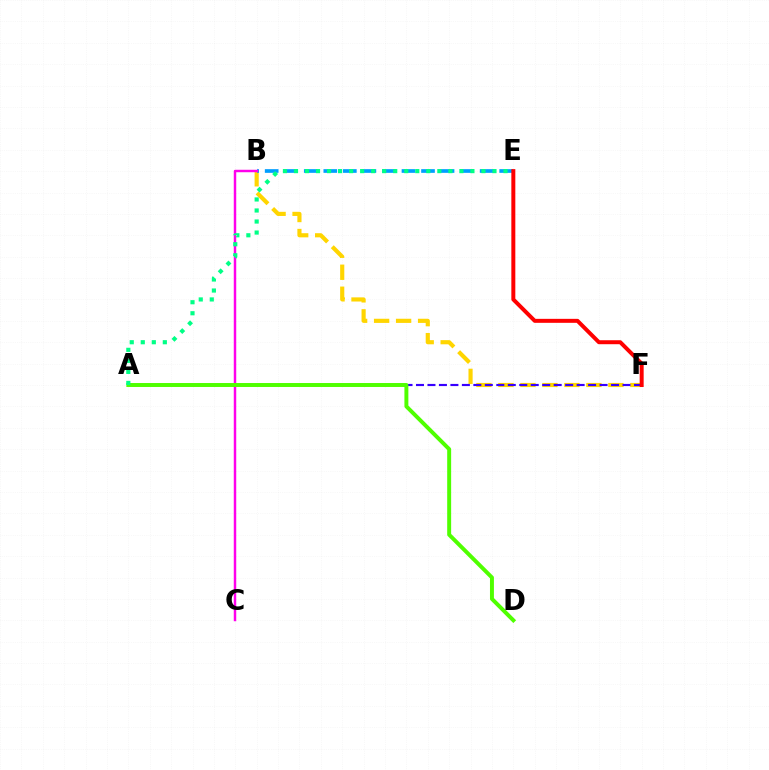{('B', 'F'): [{'color': '#ffd500', 'line_style': 'dashed', 'thickness': 2.99}], ('A', 'F'): [{'color': '#3700ff', 'line_style': 'dashed', 'thickness': 1.56}], ('B', 'E'): [{'color': '#009eff', 'line_style': 'dashed', 'thickness': 2.65}], ('B', 'C'): [{'color': '#ff00ed', 'line_style': 'solid', 'thickness': 1.77}], ('A', 'D'): [{'color': '#4fff00', 'line_style': 'solid', 'thickness': 2.84}], ('E', 'F'): [{'color': '#ff0000', 'line_style': 'solid', 'thickness': 2.87}], ('A', 'E'): [{'color': '#00ff86', 'line_style': 'dotted', 'thickness': 3.0}]}